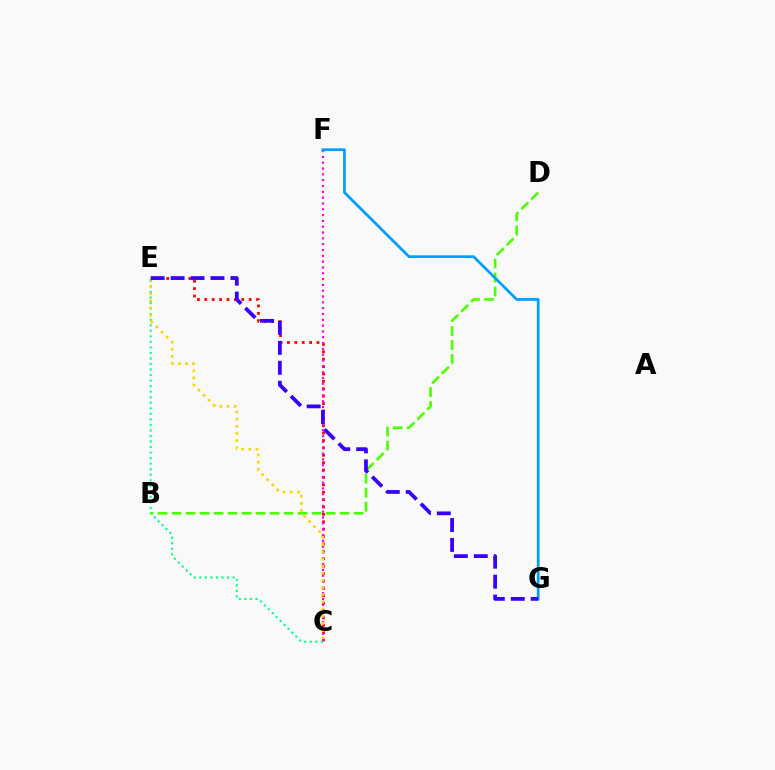{('C', 'E'): [{'color': '#ff0000', 'line_style': 'dotted', 'thickness': 2.01}, {'color': '#00ff86', 'line_style': 'dotted', 'thickness': 1.5}, {'color': '#ffd500', 'line_style': 'dotted', 'thickness': 1.95}], ('C', 'F'): [{'color': '#ff00ed', 'line_style': 'dotted', 'thickness': 1.58}], ('B', 'D'): [{'color': '#4fff00', 'line_style': 'dashed', 'thickness': 1.9}], ('F', 'G'): [{'color': '#009eff', 'line_style': 'solid', 'thickness': 1.97}], ('E', 'G'): [{'color': '#3700ff', 'line_style': 'dashed', 'thickness': 2.71}]}